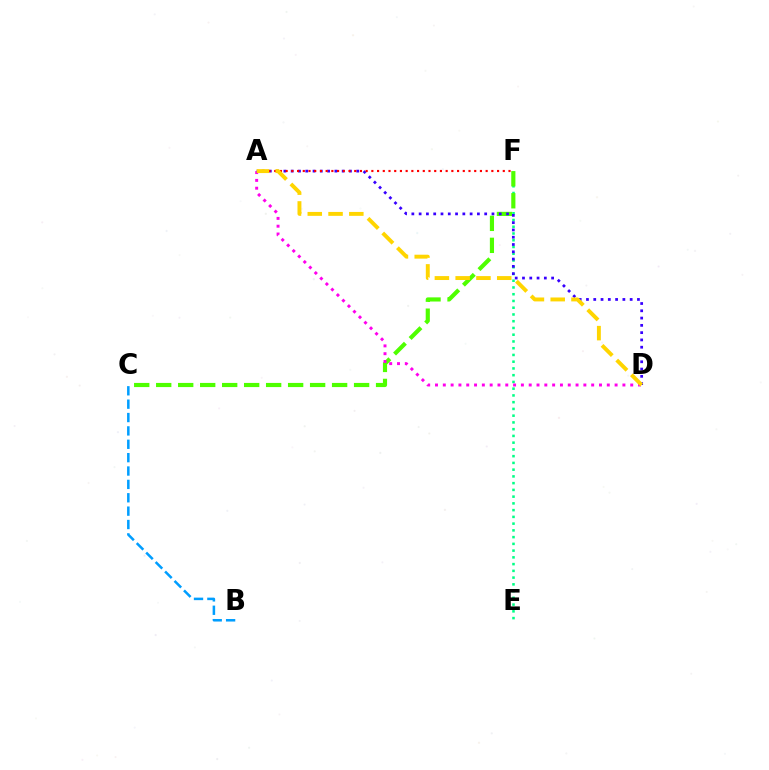{('B', 'C'): [{'color': '#009eff', 'line_style': 'dashed', 'thickness': 1.82}], ('E', 'F'): [{'color': '#00ff86', 'line_style': 'dotted', 'thickness': 1.83}], ('C', 'F'): [{'color': '#4fff00', 'line_style': 'dashed', 'thickness': 2.99}], ('A', 'D'): [{'color': '#ff00ed', 'line_style': 'dotted', 'thickness': 2.12}, {'color': '#3700ff', 'line_style': 'dotted', 'thickness': 1.98}, {'color': '#ffd500', 'line_style': 'dashed', 'thickness': 2.82}], ('A', 'F'): [{'color': '#ff0000', 'line_style': 'dotted', 'thickness': 1.55}]}